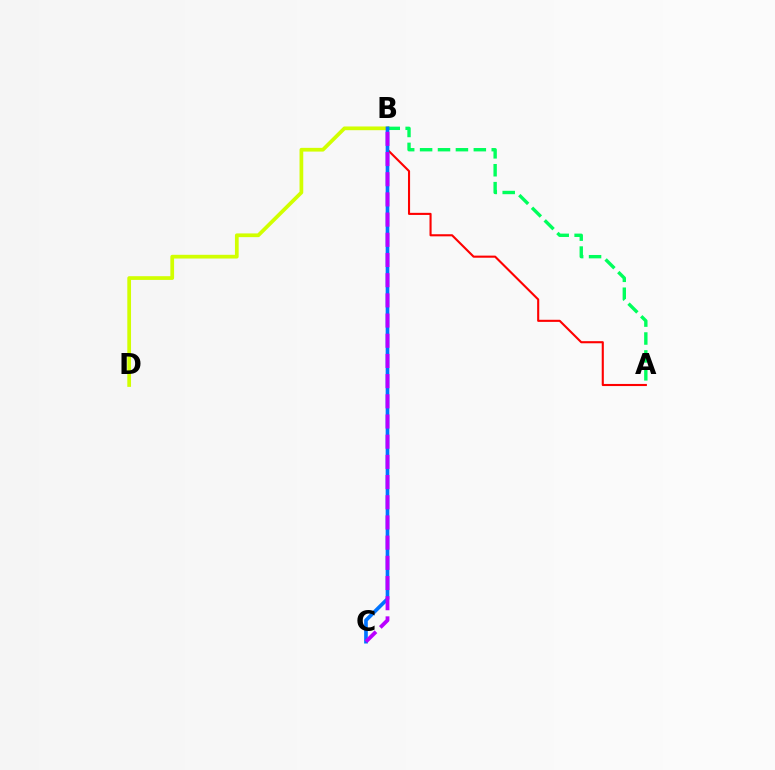{('B', 'D'): [{'color': '#d1ff00', 'line_style': 'solid', 'thickness': 2.68}], ('A', 'B'): [{'color': '#ff0000', 'line_style': 'solid', 'thickness': 1.52}, {'color': '#00ff5c', 'line_style': 'dashed', 'thickness': 2.43}], ('B', 'C'): [{'color': '#0074ff', 'line_style': 'solid', 'thickness': 2.64}, {'color': '#b900ff', 'line_style': 'dashed', 'thickness': 2.74}]}